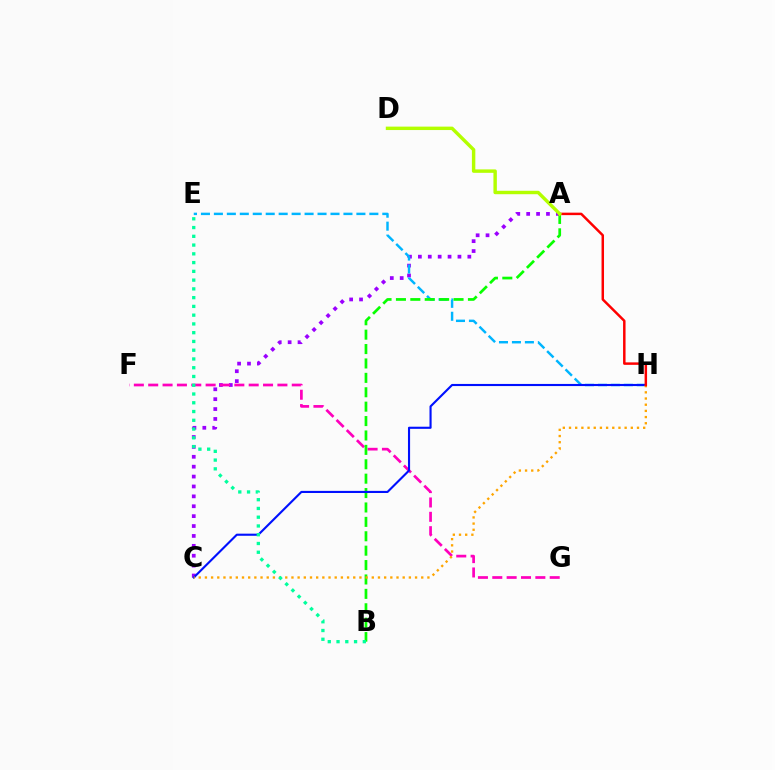{('A', 'C'): [{'color': '#9b00ff', 'line_style': 'dotted', 'thickness': 2.69}], ('E', 'H'): [{'color': '#00b5ff', 'line_style': 'dashed', 'thickness': 1.76}], ('F', 'G'): [{'color': '#ff00bd', 'line_style': 'dashed', 'thickness': 1.95}], ('A', 'B'): [{'color': '#08ff00', 'line_style': 'dashed', 'thickness': 1.96}], ('C', 'H'): [{'color': '#0010ff', 'line_style': 'solid', 'thickness': 1.53}, {'color': '#ffa500', 'line_style': 'dotted', 'thickness': 1.68}], ('A', 'H'): [{'color': '#ff0000', 'line_style': 'solid', 'thickness': 1.78}], ('B', 'E'): [{'color': '#00ff9d', 'line_style': 'dotted', 'thickness': 2.38}], ('A', 'D'): [{'color': '#b3ff00', 'line_style': 'solid', 'thickness': 2.46}]}